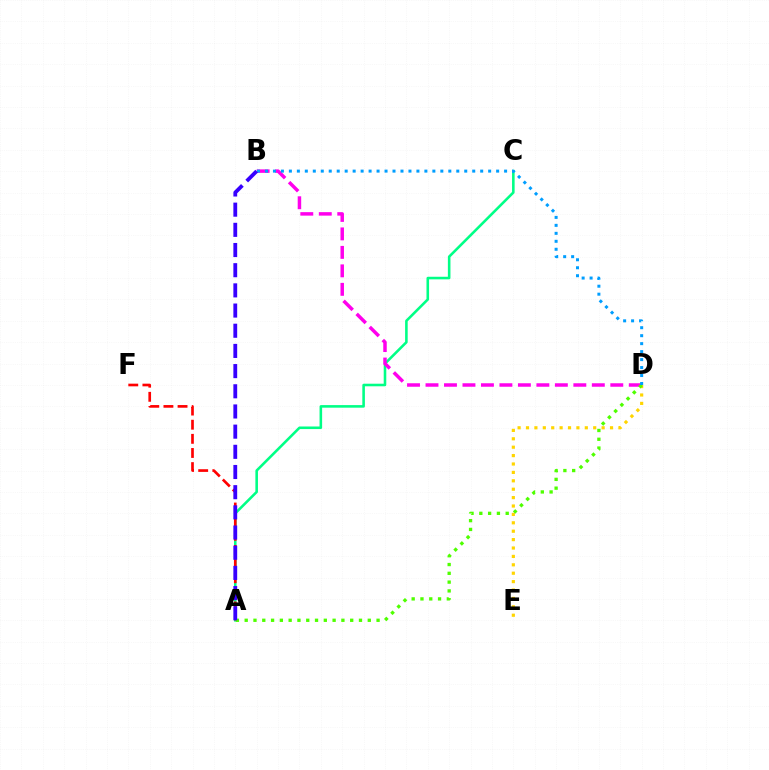{('A', 'C'): [{'color': '#00ff86', 'line_style': 'solid', 'thickness': 1.86}], ('D', 'E'): [{'color': '#ffd500', 'line_style': 'dotted', 'thickness': 2.28}], ('B', 'D'): [{'color': '#ff00ed', 'line_style': 'dashed', 'thickness': 2.51}, {'color': '#009eff', 'line_style': 'dotted', 'thickness': 2.17}], ('A', 'D'): [{'color': '#4fff00', 'line_style': 'dotted', 'thickness': 2.39}], ('A', 'F'): [{'color': '#ff0000', 'line_style': 'dashed', 'thickness': 1.92}], ('A', 'B'): [{'color': '#3700ff', 'line_style': 'dashed', 'thickness': 2.74}]}